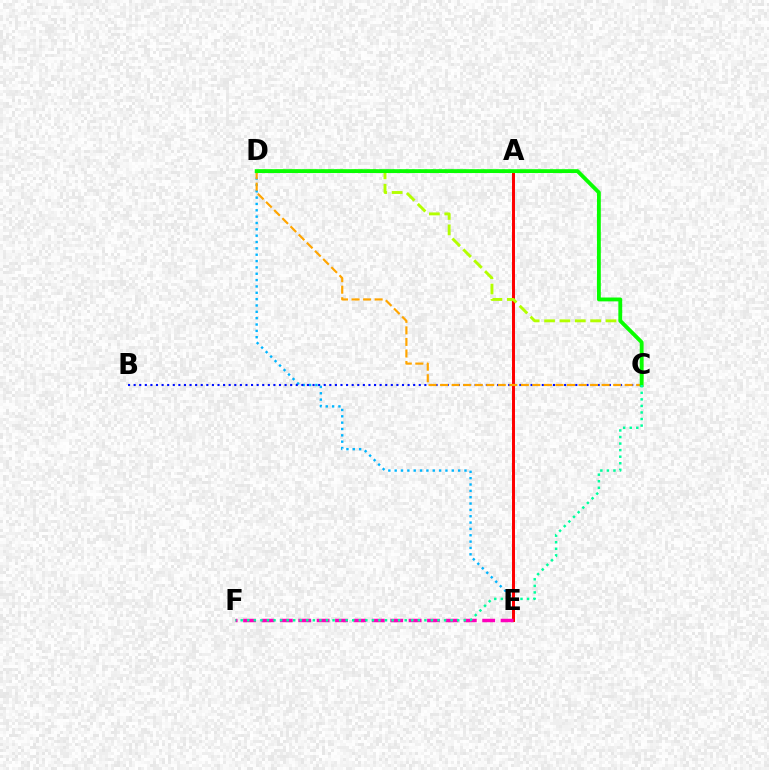{('D', 'E'): [{'color': '#00b5ff', 'line_style': 'dotted', 'thickness': 1.72}], ('A', 'E'): [{'color': '#ff0000', 'line_style': 'solid', 'thickness': 2.14}], ('B', 'C'): [{'color': '#0010ff', 'line_style': 'dotted', 'thickness': 1.52}], ('A', 'D'): [{'color': '#9b00ff', 'line_style': 'dotted', 'thickness': 1.75}], ('C', 'D'): [{'color': '#ffa500', 'line_style': 'dashed', 'thickness': 1.57}, {'color': '#b3ff00', 'line_style': 'dashed', 'thickness': 2.09}, {'color': '#08ff00', 'line_style': 'solid', 'thickness': 2.77}], ('E', 'F'): [{'color': '#ff00bd', 'line_style': 'dashed', 'thickness': 2.5}], ('C', 'F'): [{'color': '#00ff9d', 'line_style': 'dotted', 'thickness': 1.78}]}